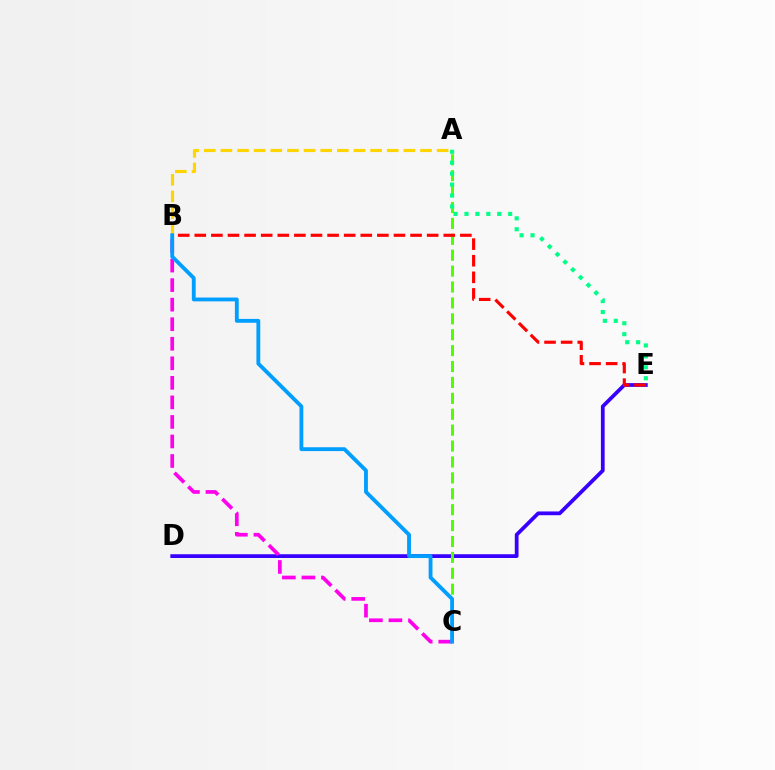{('D', 'E'): [{'color': '#3700ff', 'line_style': 'solid', 'thickness': 2.7}], ('A', 'C'): [{'color': '#4fff00', 'line_style': 'dashed', 'thickness': 2.16}], ('B', 'C'): [{'color': '#ff00ed', 'line_style': 'dashed', 'thickness': 2.65}, {'color': '#009eff', 'line_style': 'solid', 'thickness': 2.76}], ('B', 'E'): [{'color': '#ff0000', 'line_style': 'dashed', 'thickness': 2.25}], ('A', 'B'): [{'color': '#ffd500', 'line_style': 'dashed', 'thickness': 2.26}], ('A', 'E'): [{'color': '#00ff86', 'line_style': 'dotted', 'thickness': 2.97}]}